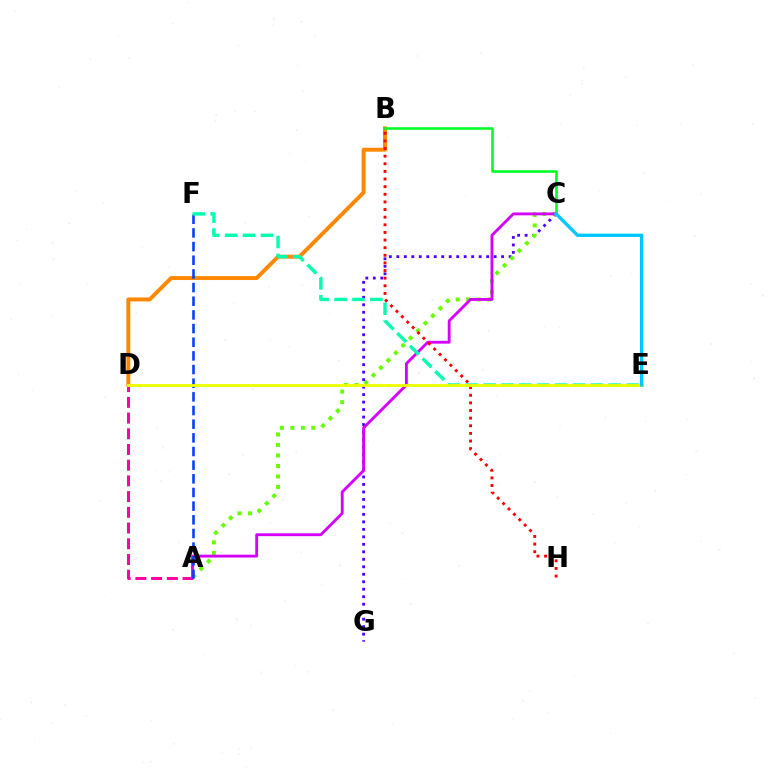{('C', 'G'): [{'color': '#4f00ff', 'line_style': 'dotted', 'thickness': 2.03}], ('A', 'C'): [{'color': '#66ff00', 'line_style': 'dotted', 'thickness': 2.85}, {'color': '#d600ff', 'line_style': 'solid', 'thickness': 2.06}], ('A', 'D'): [{'color': '#ff00a0', 'line_style': 'dashed', 'thickness': 2.13}], ('B', 'D'): [{'color': '#ff8800', 'line_style': 'solid', 'thickness': 2.84}], ('B', 'H'): [{'color': '#ff0000', 'line_style': 'dotted', 'thickness': 2.07}], ('A', 'F'): [{'color': '#003fff', 'line_style': 'dashed', 'thickness': 1.86}], ('B', 'C'): [{'color': '#00ff27', 'line_style': 'solid', 'thickness': 1.87}], ('E', 'F'): [{'color': '#00ffaf', 'line_style': 'dashed', 'thickness': 2.43}], ('D', 'E'): [{'color': '#eeff00', 'line_style': 'solid', 'thickness': 2.01}], ('C', 'E'): [{'color': '#00c7ff', 'line_style': 'solid', 'thickness': 2.4}]}